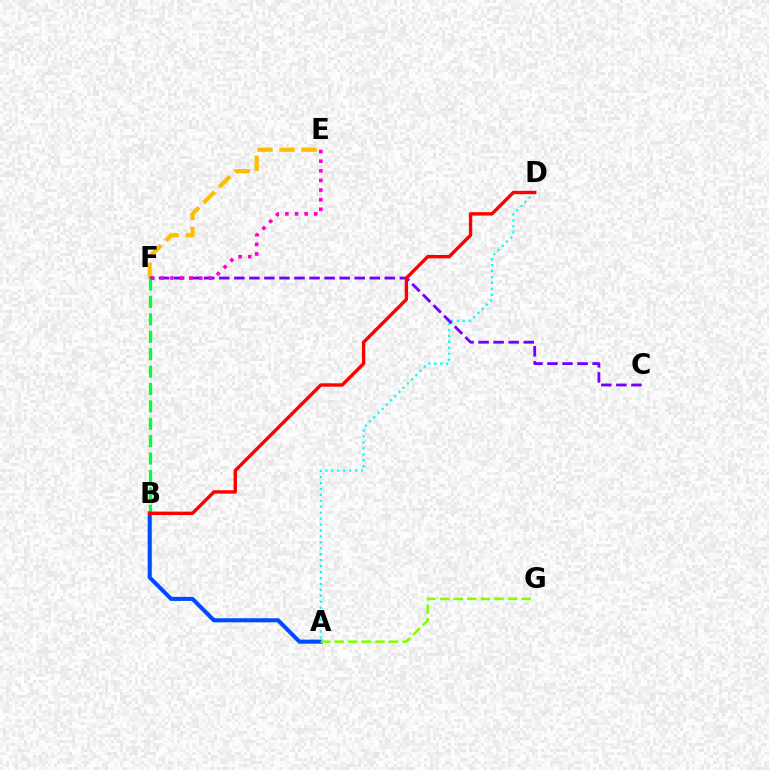{('A', 'B'): [{'color': '#004bff', 'line_style': 'solid', 'thickness': 2.93}], ('E', 'F'): [{'color': '#ffbd00', 'line_style': 'dashed', 'thickness': 2.99}, {'color': '#ff00cf', 'line_style': 'dotted', 'thickness': 2.62}], ('A', 'D'): [{'color': '#00fff6', 'line_style': 'dotted', 'thickness': 1.62}], ('C', 'F'): [{'color': '#7200ff', 'line_style': 'dashed', 'thickness': 2.04}], ('B', 'F'): [{'color': '#00ff39', 'line_style': 'dashed', 'thickness': 2.36}], ('B', 'D'): [{'color': '#ff0000', 'line_style': 'solid', 'thickness': 2.45}], ('A', 'G'): [{'color': '#84ff00', 'line_style': 'dashed', 'thickness': 1.84}]}